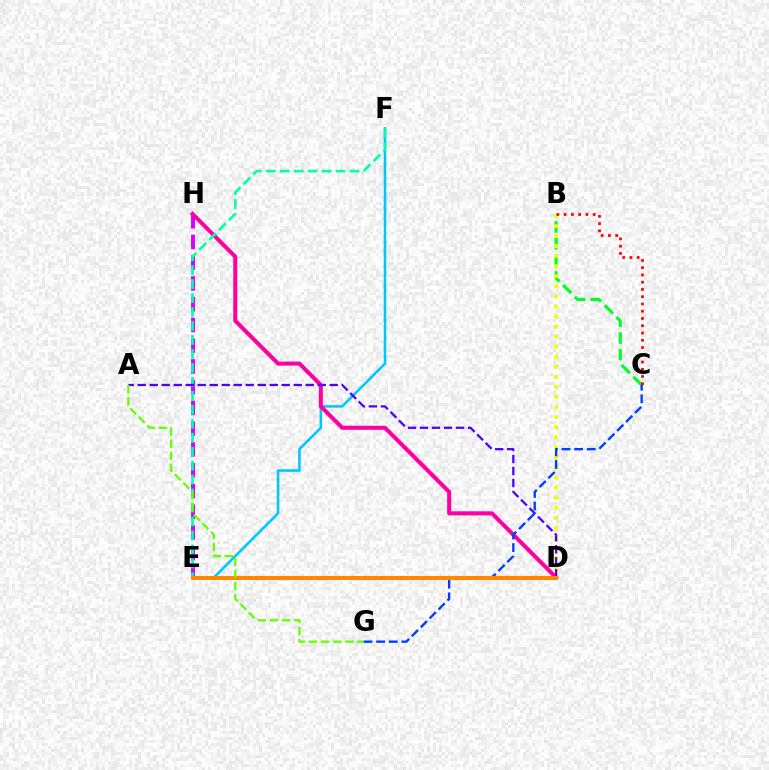{('B', 'C'): [{'color': '#00ff27', 'line_style': 'dashed', 'thickness': 2.27}, {'color': '#ff0000', 'line_style': 'dotted', 'thickness': 1.97}], ('B', 'D'): [{'color': '#eeff00', 'line_style': 'dotted', 'thickness': 2.73}], ('E', 'F'): [{'color': '#00c7ff', 'line_style': 'solid', 'thickness': 1.85}, {'color': '#00ffaf', 'line_style': 'dashed', 'thickness': 1.9}], ('E', 'H'): [{'color': '#d600ff', 'line_style': 'dashed', 'thickness': 2.82}], ('D', 'H'): [{'color': '#ff00a0', 'line_style': 'solid', 'thickness': 2.92}], ('A', 'D'): [{'color': '#4f00ff', 'line_style': 'dashed', 'thickness': 1.63}], ('C', 'G'): [{'color': '#003fff', 'line_style': 'dashed', 'thickness': 1.71}], ('D', 'E'): [{'color': '#ff8800', 'line_style': 'solid', 'thickness': 2.91}], ('A', 'G'): [{'color': '#66ff00', 'line_style': 'dashed', 'thickness': 1.64}]}